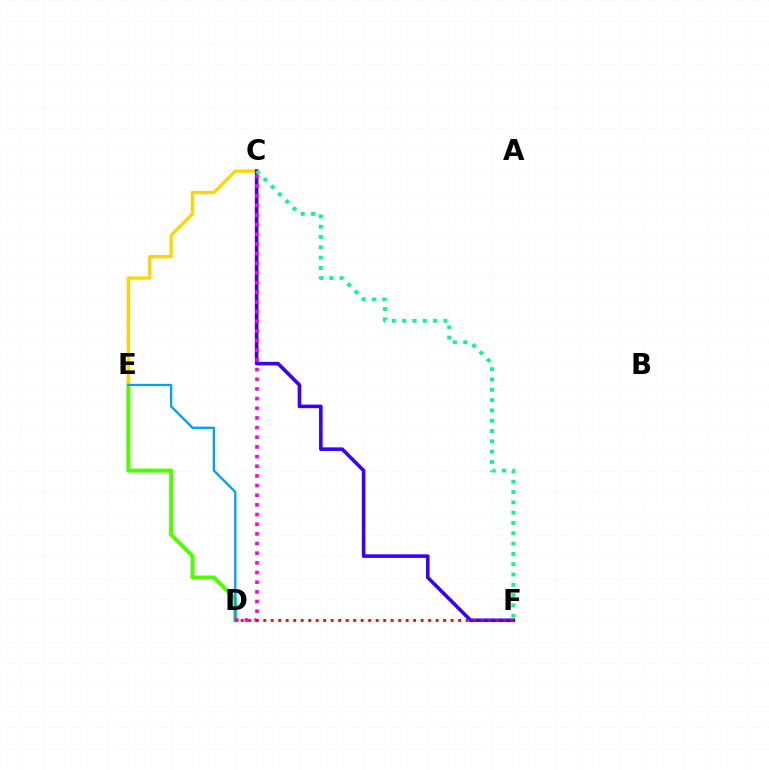{('D', 'E'): [{'color': '#4fff00', 'line_style': 'solid', 'thickness': 2.86}, {'color': '#009eff', 'line_style': 'solid', 'thickness': 1.66}], ('C', 'E'): [{'color': '#ffd500', 'line_style': 'solid', 'thickness': 2.4}], ('C', 'F'): [{'color': '#3700ff', 'line_style': 'solid', 'thickness': 2.58}, {'color': '#00ff86', 'line_style': 'dotted', 'thickness': 2.8}], ('C', 'D'): [{'color': '#ff00ed', 'line_style': 'dotted', 'thickness': 2.63}], ('D', 'F'): [{'color': '#ff0000', 'line_style': 'dotted', 'thickness': 2.04}]}